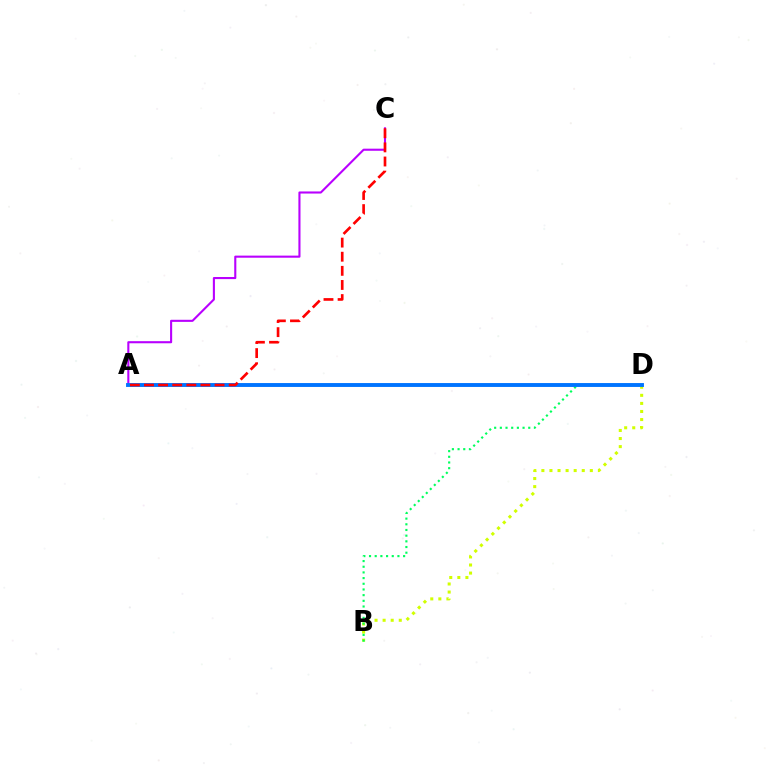{('A', 'C'): [{'color': '#b900ff', 'line_style': 'solid', 'thickness': 1.51}, {'color': '#ff0000', 'line_style': 'dashed', 'thickness': 1.92}], ('B', 'D'): [{'color': '#d1ff00', 'line_style': 'dotted', 'thickness': 2.19}, {'color': '#00ff5c', 'line_style': 'dotted', 'thickness': 1.54}], ('A', 'D'): [{'color': '#0074ff', 'line_style': 'solid', 'thickness': 2.8}]}